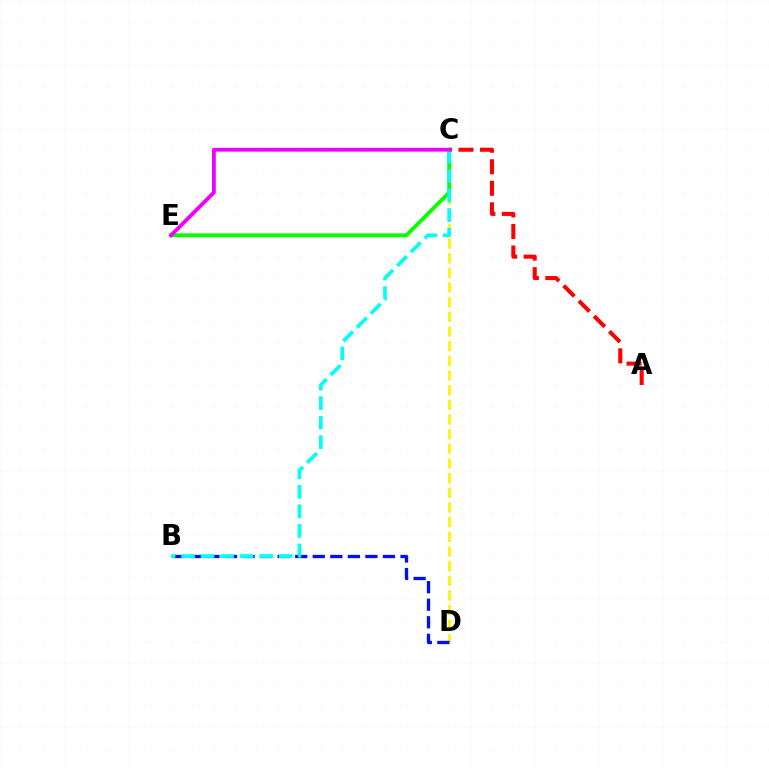{('C', 'D'): [{'color': '#fcf500', 'line_style': 'dashed', 'thickness': 1.99}], ('A', 'C'): [{'color': '#ff0000', 'line_style': 'dashed', 'thickness': 2.92}], ('C', 'E'): [{'color': '#08ff00', 'line_style': 'solid', 'thickness': 2.77}, {'color': '#ee00ff', 'line_style': 'solid', 'thickness': 2.74}], ('B', 'D'): [{'color': '#0010ff', 'line_style': 'dashed', 'thickness': 2.38}], ('B', 'C'): [{'color': '#00fff6', 'line_style': 'dashed', 'thickness': 2.65}]}